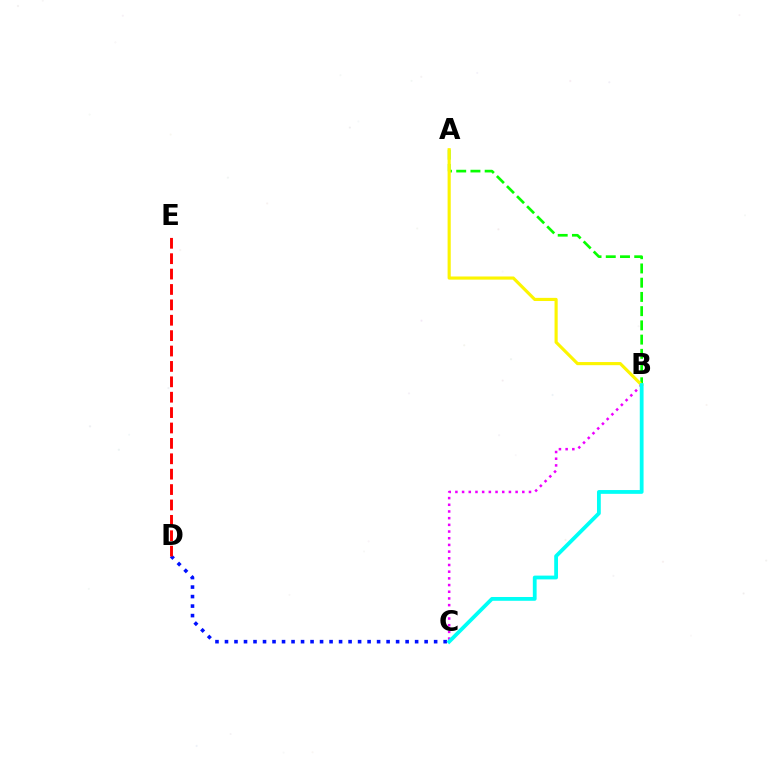{('C', 'D'): [{'color': '#0010ff', 'line_style': 'dotted', 'thickness': 2.58}], ('B', 'C'): [{'color': '#ee00ff', 'line_style': 'dotted', 'thickness': 1.82}, {'color': '#00fff6', 'line_style': 'solid', 'thickness': 2.73}], ('A', 'B'): [{'color': '#08ff00', 'line_style': 'dashed', 'thickness': 1.93}, {'color': '#fcf500', 'line_style': 'solid', 'thickness': 2.26}], ('D', 'E'): [{'color': '#ff0000', 'line_style': 'dashed', 'thickness': 2.09}]}